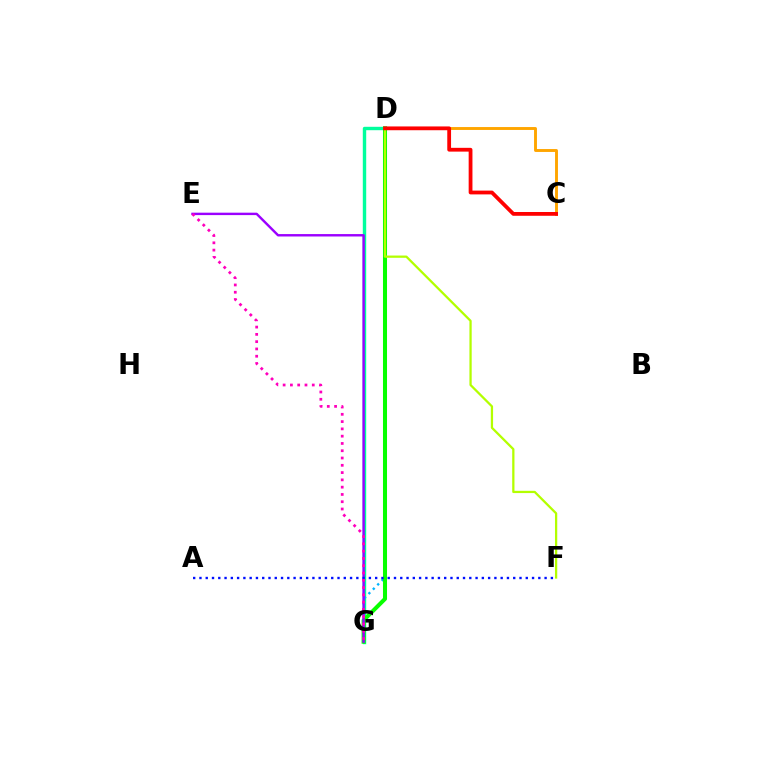{('D', 'G'): [{'color': '#00ff9d', 'line_style': 'solid', 'thickness': 2.45}, {'color': '#00b5ff', 'line_style': 'dotted', 'thickness': 1.69}, {'color': '#08ff00', 'line_style': 'solid', 'thickness': 2.91}], ('E', 'G'): [{'color': '#9b00ff', 'line_style': 'solid', 'thickness': 1.74}, {'color': '#ff00bd', 'line_style': 'dotted', 'thickness': 1.98}], ('D', 'F'): [{'color': '#b3ff00', 'line_style': 'solid', 'thickness': 1.63}], ('C', 'D'): [{'color': '#ffa500', 'line_style': 'solid', 'thickness': 2.09}, {'color': '#ff0000', 'line_style': 'solid', 'thickness': 2.73}], ('A', 'F'): [{'color': '#0010ff', 'line_style': 'dotted', 'thickness': 1.7}]}